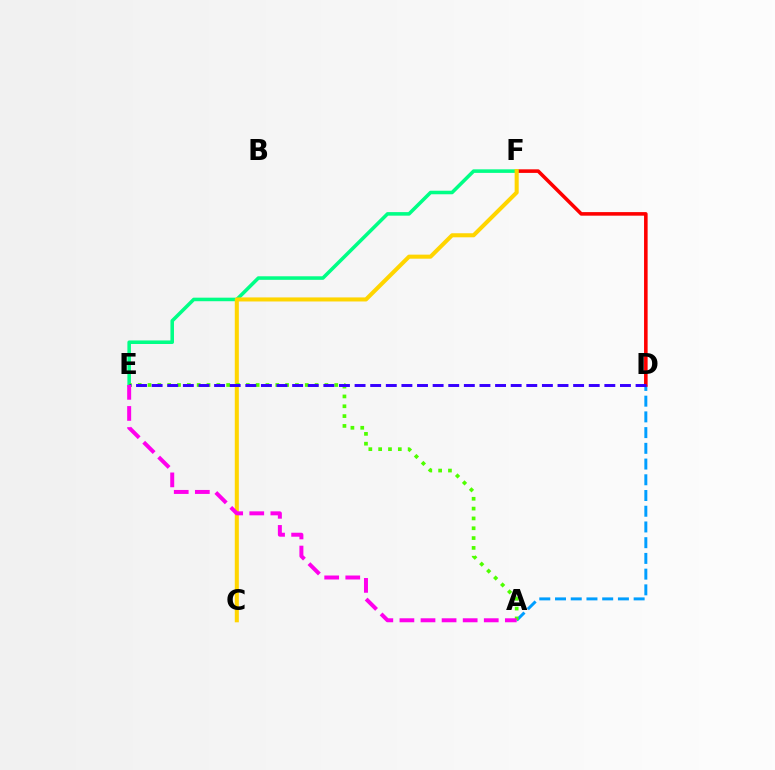{('A', 'D'): [{'color': '#009eff', 'line_style': 'dashed', 'thickness': 2.14}], ('D', 'F'): [{'color': '#ff0000', 'line_style': 'solid', 'thickness': 2.57}], ('E', 'F'): [{'color': '#00ff86', 'line_style': 'solid', 'thickness': 2.55}], ('C', 'F'): [{'color': '#ffd500', 'line_style': 'solid', 'thickness': 2.92}], ('A', 'E'): [{'color': '#4fff00', 'line_style': 'dotted', 'thickness': 2.67}, {'color': '#ff00ed', 'line_style': 'dashed', 'thickness': 2.86}], ('D', 'E'): [{'color': '#3700ff', 'line_style': 'dashed', 'thickness': 2.12}]}